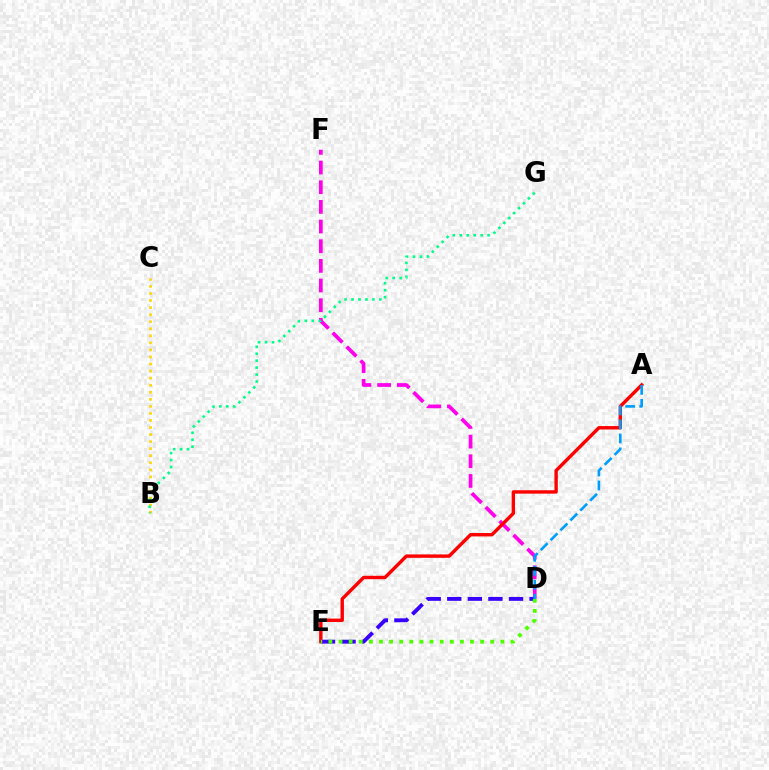{('B', 'C'): [{'color': '#ffd500', 'line_style': 'dotted', 'thickness': 1.92}], ('D', 'F'): [{'color': '#ff00ed', 'line_style': 'dashed', 'thickness': 2.67}], ('A', 'E'): [{'color': '#ff0000', 'line_style': 'solid', 'thickness': 2.45}], ('B', 'G'): [{'color': '#00ff86', 'line_style': 'dotted', 'thickness': 1.89}], ('D', 'E'): [{'color': '#3700ff', 'line_style': 'dashed', 'thickness': 2.79}, {'color': '#4fff00', 'line_style': 'dotted', 'thickness': 2.75}], ('A', 'D'): [{'color': '#009eff', 'line_style': 'dashed', 'thickness': 1.9}]}